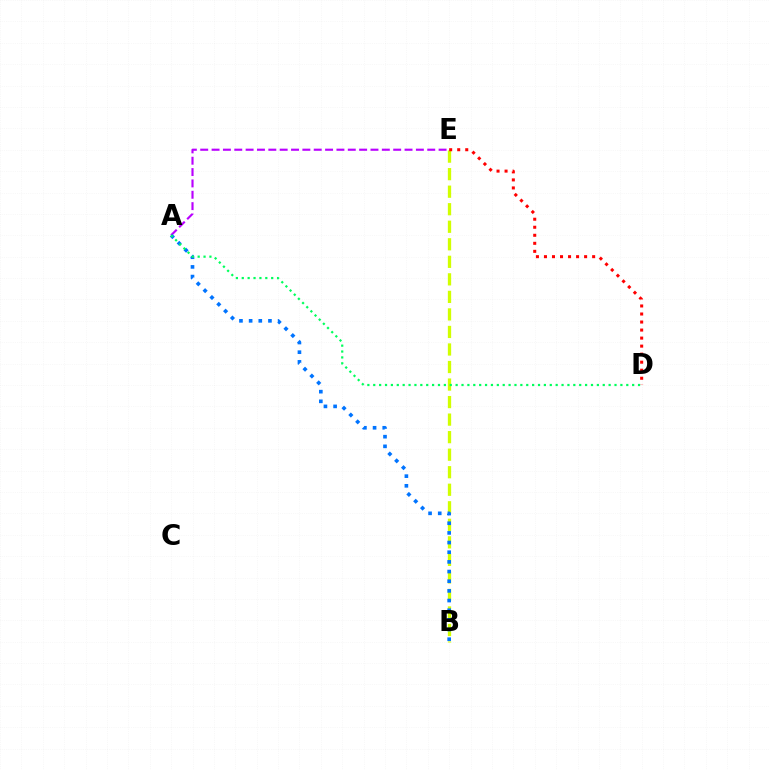{('A', 'E'): [{'color': '#b900ff', 'line_style': 'dashed', 'thickness': 1.54}], ('B', 'E'): [{'color': '#d1ff00', 'line_style': 'dashed', 'thickness': 2.38}], ('D', 'E'): [{'color': '#ff0000', 'line_style': 'dotted', 'thickness': 2.18}], ('A', 'B'): [{'color': '#0074ff', 'line_style': 'dotted', 'thickness': 2.63}], ('A', 'D'): [{'color': '#00ff5c', 'line_style': 'dotted', 'thickness': 1.6}]}